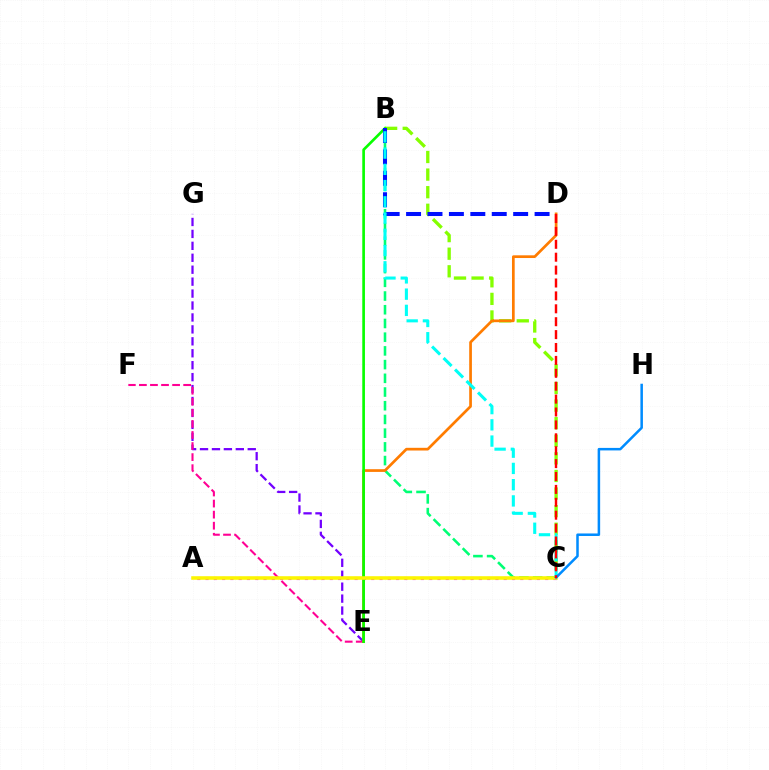{('B', 'C'): [{'color': '#00ff74', 'line_style': 'dashed', 'thickness': 1.86}, {'color': '#84ff00', 'line_style': 'dashed', 'thickness': 2.39}, {'color': '#00fff6', 'line_style': 'dashed', 'thickness': 2.21}], ('E', 'G'): [{'color': '#7200ff', 'line_style': 'dashed', 'thickness': 1.62}], ('E', 'F'): [{'color': '#ff0094', 'line_style': 'dashed', 'thickness': 1.5}], ('D', 'E'): [{'color': '#ff7c00', 'line_style': 'solid', 'thickness': 1.95}], ('A', 'C'): [{'color': '#ee00ff', 'line_style': 'dotted', 'thickness': 2.25}, {'color': '#fcf500', 'line_style': 'solid', 'thickness': 2.57}], ('B', 'E'): [{'color': '#08ff00', 'line_style': 'solid', 'thickness': 1.92}], ('B', 'D'): [{'color': '#0010ff', 'line_style': 'dashed', 'thickness': 2.91}], ('C', 'H'): [{'color': '#008cff', 'line_style': 'solid', 'thickness': 1.81}], ('C', 'D'): [{'color': '#ff0000', 'line_style': 'dashed', 'thickness': 1.75}]}